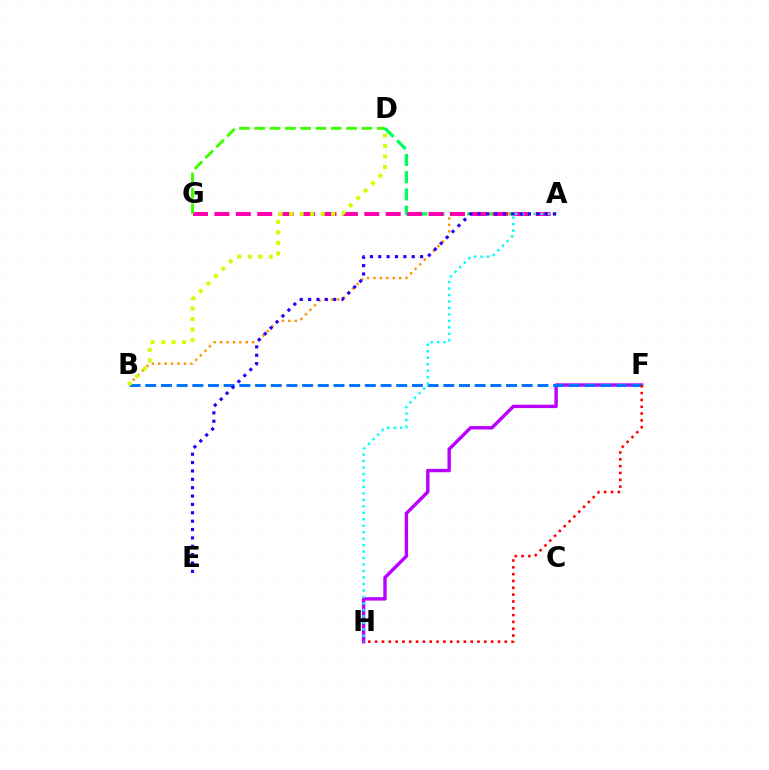{('A', 'D'): [{'color': '#00ff5c', 'line_style': 'dashed', 'thickness': 2.34}], ('A', 'B'): [{'color': '#ff9400', 'line_style': 'dotted', 'thickness': 1.75}], ('F', 'H'): [{'color': '#b900ff', 'line_style': 'solid', 'thickness': 2.45}, {'color': '#ff0000', 'line_style': 'dotted', 'thickness': 1.85}], ('B', 'F'): [{'color': '#0074ff', 'line_style': 'dashed', 'thickness': 2.13}], ('A', 'G'): [{'color': '#ff00ac', 'line_style': 'dashed', 'thickness': 2.91}], ('D', 'G'): [{'color': '#3dff00', 'line_style': 'dashed', 'thickness': 2.08}], ('A', 'H'): [{'color': '#00fff6', 'line_style': 'dotted', 'thickness': 1.76}], ('B', 'D'): [{'color': '#d1ff00', 'line_style': 'dotted', 'thickness': 2.86}], ('A', 'E'): [{'color': '#2500ff', 'line_style': 'dotted', 'thickness': 2.27}]}